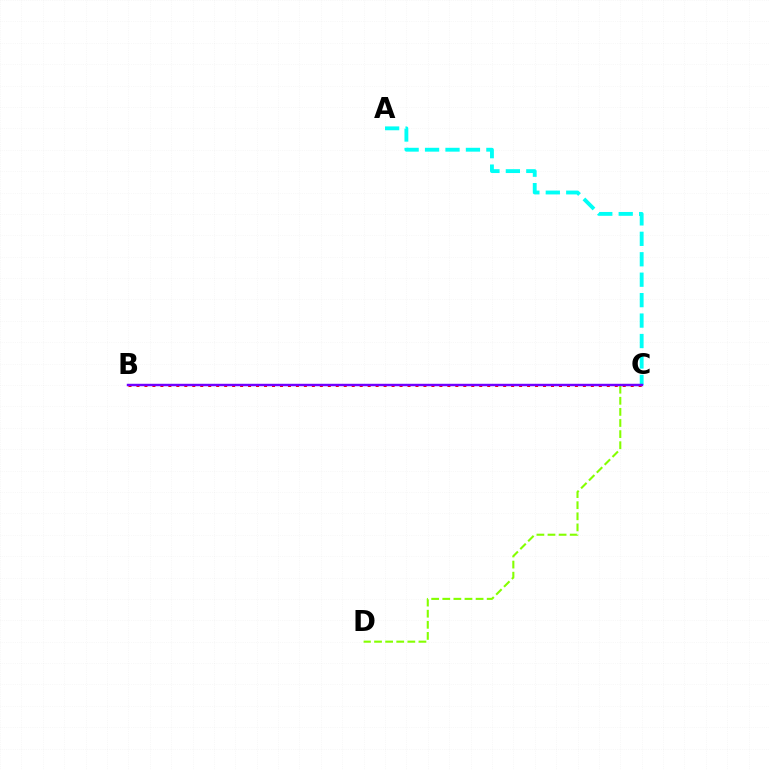{('A', 'C'): [{'color': '#00fff6', 'line_style': 'dashed', 'thickness': 2.78}], ('C', 'D'): [{'color': '#84ff00', 'line_style': 'dashed', 'thickness': 1.51}], ('B', 'C'): [{'color': '#ff0000', 'line_style': 'dotted', 'thickness': 2.17}, {'color': '#7200ff', 'line_style': 'solid', 'thickness': 1.76}]}